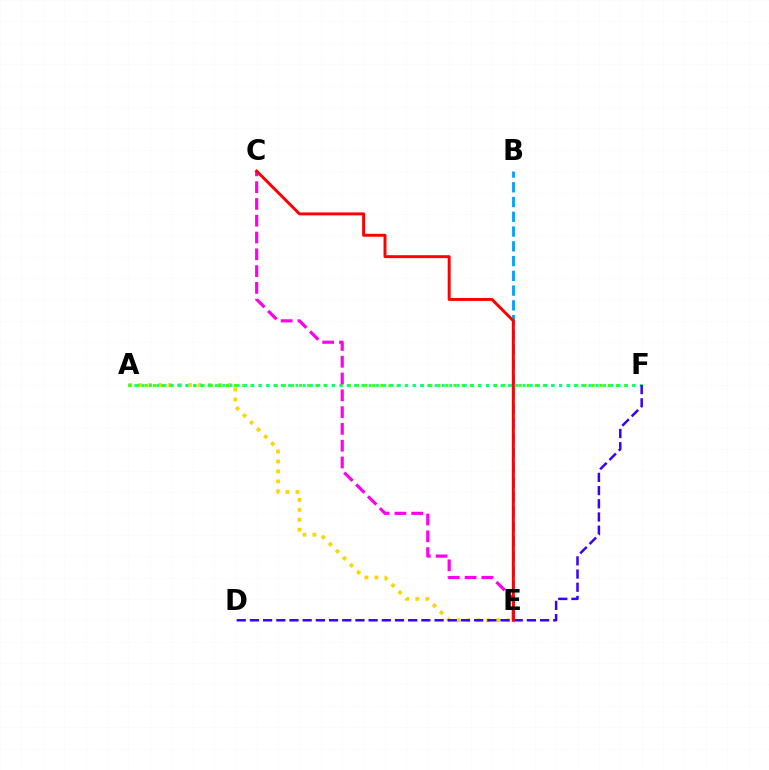{('A', 'E'): [{'color': '#ffd500', 'line_style': 'dotted', 'thickness': 2.71}], ('A', 'F'): [{'color': '#4fff00', 'line_style': 'dotted', 'thickness': 2.21}, {'color': '#00ff86', 'line_style': 'dotted', 'thickness': 1.99}], ('B', 'E'): [{'color': '#009eff', 'line_style': 'dashed', 'thickness': 2.01}], ('C', 'E'): [{'color': '#ff00ed', 'line_style': 'dashed', 'thickness': 2.28}, {'color': '#ff0000', 'line_style': 'solid', 'thickness': 2.12}], ('D', 'F'): [{'color': '#3700ff', 'line_style': 'dashed', 'thickness': 1.79}]}